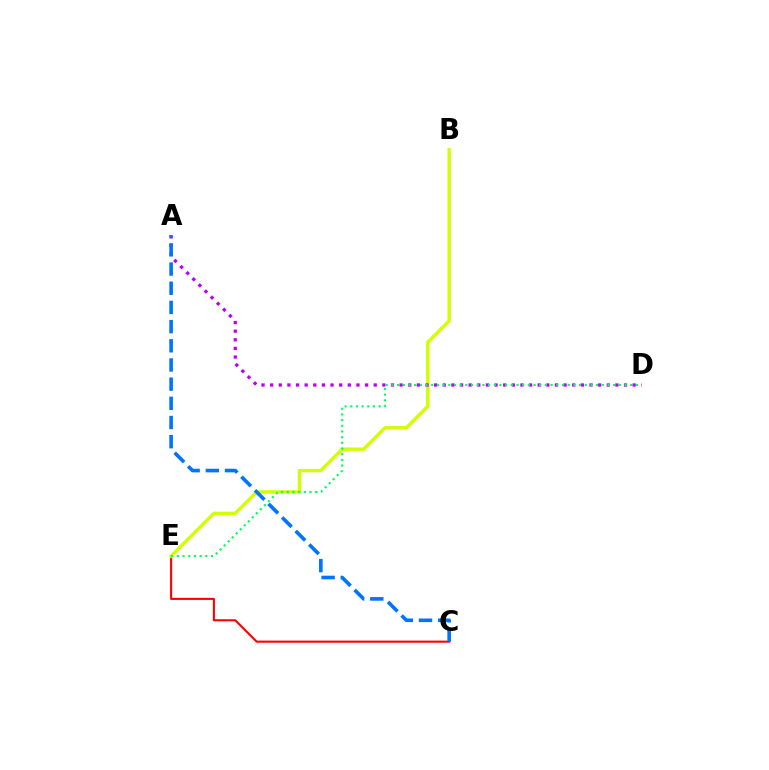{('C', 'E'): [{'color': '#ff0000', 'line_style': 'solid', 'thickness': 1.51}], ('B', 'E'): [{'color': '#d1ff00', 'line_style': 'solid', 'thickness': 2.44}], ('A', 'D'): [{'color': '#b900ff', 'line_style': 'dotted', 'thickness': 2.35}], ('A', 'C'): [{'color': '#0074ff', 'line_style': 'dashed', 'thickness': 2.61}], ('D', 'E'): [{'color': '#00ff5c', 'line_style': 'dotted', 'thickness': 1.55}]}